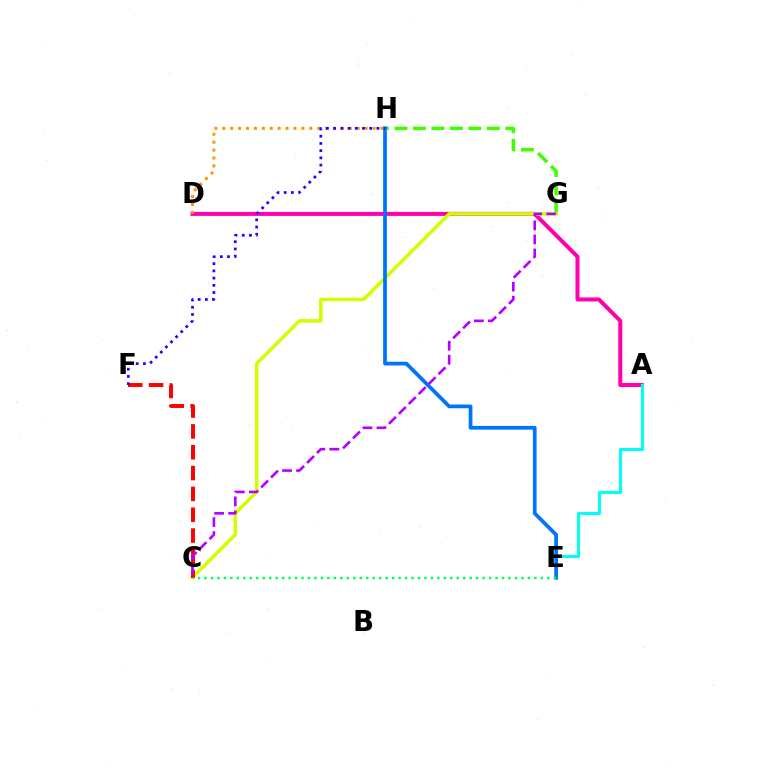{('G', 'H'): [{'color': '#3dff00', 'line_style': 'dashed', 'thickness': 2.51}], ('A', 'D'): [{'color': '#ff00ac', 'line_style': 'solid', 'thickness': 2.89}], ('A', 'E'): [{'color': '#00fff6', 'line_style': 'solid', 'thickness': 2.21}], ('C', 'G'): [{'color': '#d1ff00', 'line_style': 'solid', 'thickness': 2.54}, {'color': '#b900ff', 'line_style': 'dashed', 'thickness': 1.9}], ('D', 'H'): [{'color': '#ff9400', 'line_style': 'dotted', 'thickness': 2.15}], ('C', 'F'): [{'color': '#ff0000', 'line_style': 'dashed', 'thickness': 2.83}], ('E', 'H'): [{'color': '#0074ff', 'line_style': 'solid', 'thickness': 2.69}], ('C', 'E'): [{'color': '#00ff5c', 'line_style': 'dotted', 'thickness': 1.76}], ('F', 'H'): [{'color': '#2500ff', 'line_style': 'dotted', 'thickness': 1.96}]}